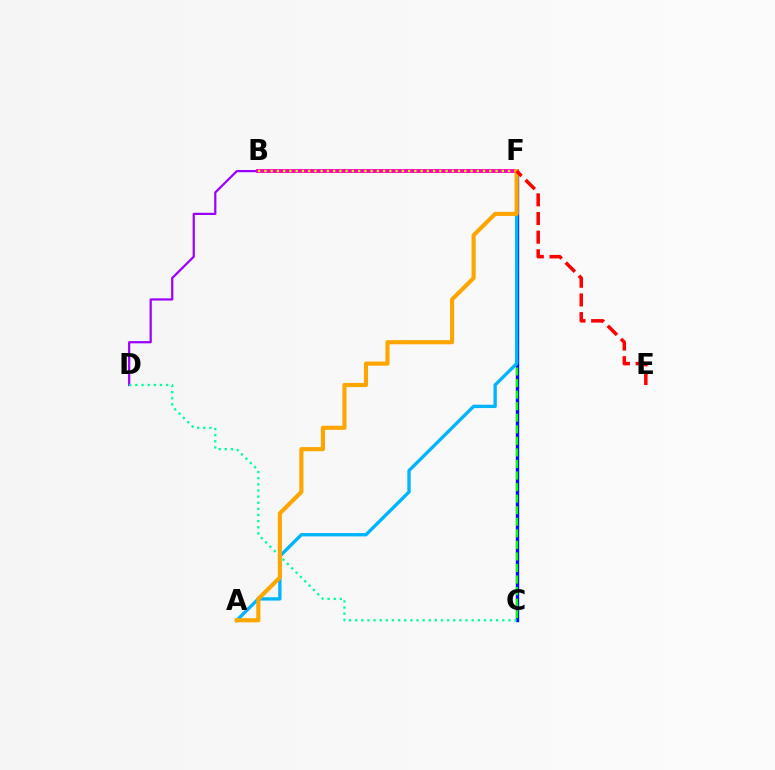{('C', 'F'): [{'color': '#0010ff', 'line_style': 'solid', 'thickness': 2.41}, {'color': '#08ff00', 'line_style': 'dashed', 'thickness': 1.57}], ('B', 'D'): [{'color': '#9b00ff', 'line_style': 'solid', 'thickness': 1.6}], ('B', 'F'): [{'color': '#ff00bd', 'line_style': 'solid', 'thickness': 2.78}, {'color': '#b3ff00', 'line_style': 'dotted', 'thickness': 1.7}], ('C', 'D'): [{'color': '#00ff9d', 'line_style': 'dotted', 'thickness': 1.67}], ('A', 'F'): [{'color': '#00b5ff', 'line_style': 'solid', 'thickness': 2.41}, {'color': '#ffa500', 'line_style': 'solid', 'thickness': 2.98}], ('E', 'F'): [{'color': '#ff0000', 'line_style': 'dashed', 'thickness': 2.53}]}